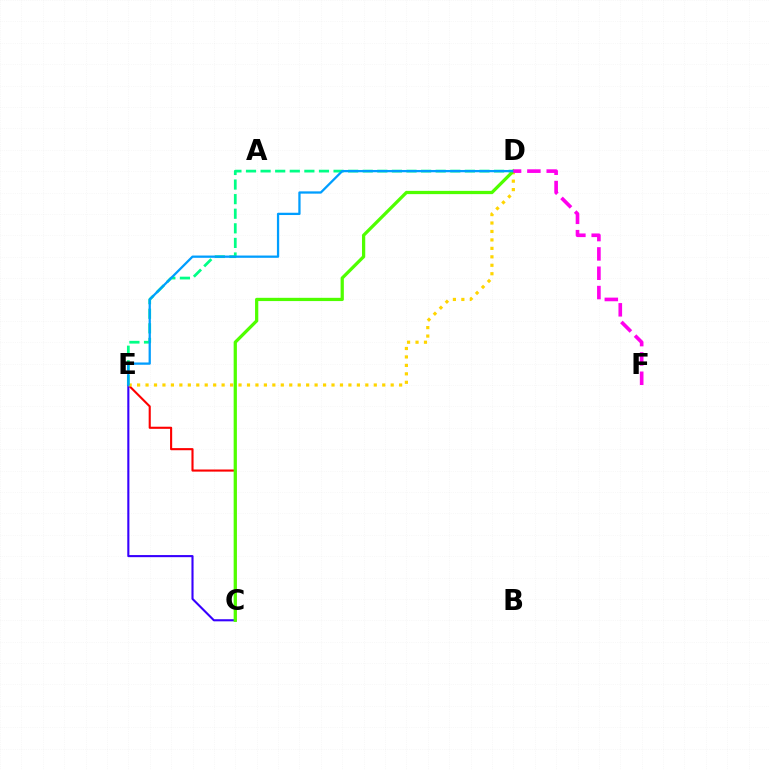{('C', 'E'): [{'color': '#ff0000', 'line_style': 'solid', 'thickness': 1.52}, {'color': '#3700ff', 'line_style': 'solid', 'thickness': 1.52}], ('D', 'E'): [{'color': '#ffd500', 'line_style': 'dotted', 'thickness': 2.3}, {'color': '#00ff86', 'line_style': 'dashed', 'thickness': 1.98}, {'color': '#009eff', 'line_style': 'solid', 'thickness': 1.64}], ('C', 'D'): [{'color': '#4fff00', 'line_style': 'solid', 'thickness': 2.34}], ('D', 'F'): [{'color': '#ff00ed', 'line_style': 'dashed', 'thickness': 2.63}]}